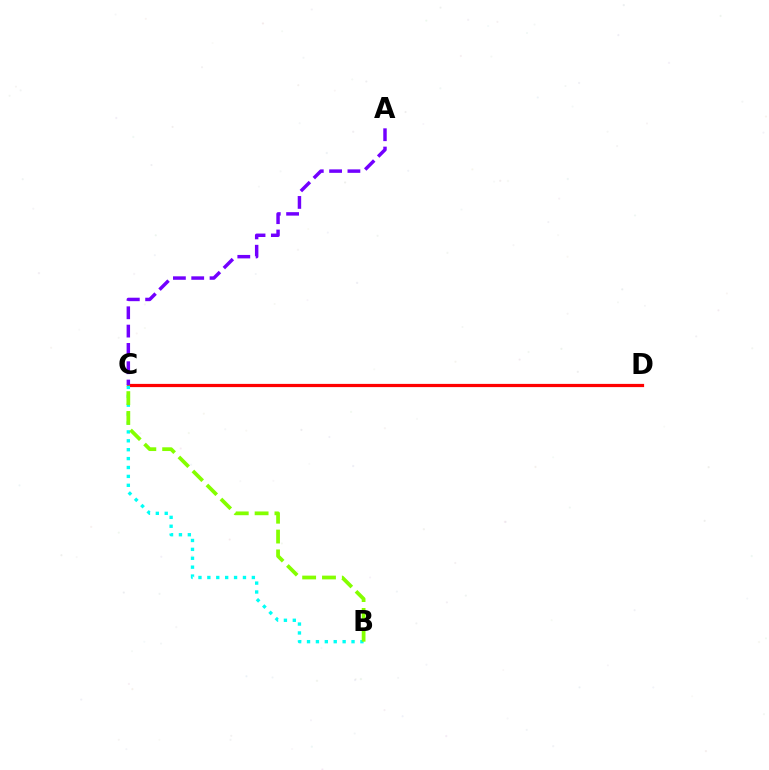{('C', 'D'): [{'color': '#ff0000', 'line_style': 'solid', 'thickness': 2.32}], ('B', 'C'): [{'color': '#00fff6', 'line_style': 'dotted', 'thickness': 2.42}, {'color': '#84ff00', 'line_style': 'dashed', 'thickness': 2.69}], ('A', 'C'): [{'color': '#7200ff', 'line_style': 'dashed', 'thickness': 2.49}]}